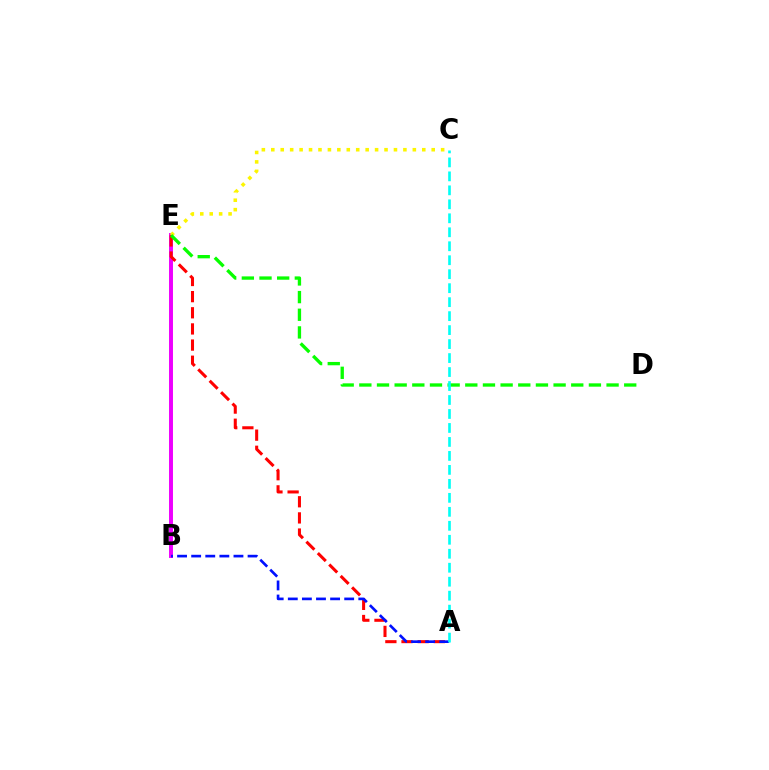{('B', 'E'): [{'color': '#ee00ff', 'line_style': 'solid', 'thickness': 2.84}], ('C', 'E'): [{'color': '#fcf500', 'line_style': 'dotted', 'thickness': 2.56}], ('A', 'E'): [{'color': '#ff0000', 'line_style': 'dashed', 'thickness': 2.19}], ('D', 'E'): [{'color': '#08ff00', 'line_style': 'dashed', 'thickness': 2.4}], ('A', 'B'): [{'color': '#0010ff', 'line_style': 'dashed', 'thickness': 1.92}], ('A', 'C'): [{'color': '#00fff6', 'line_style': 'dashed', 'thickness': 1.9}]}